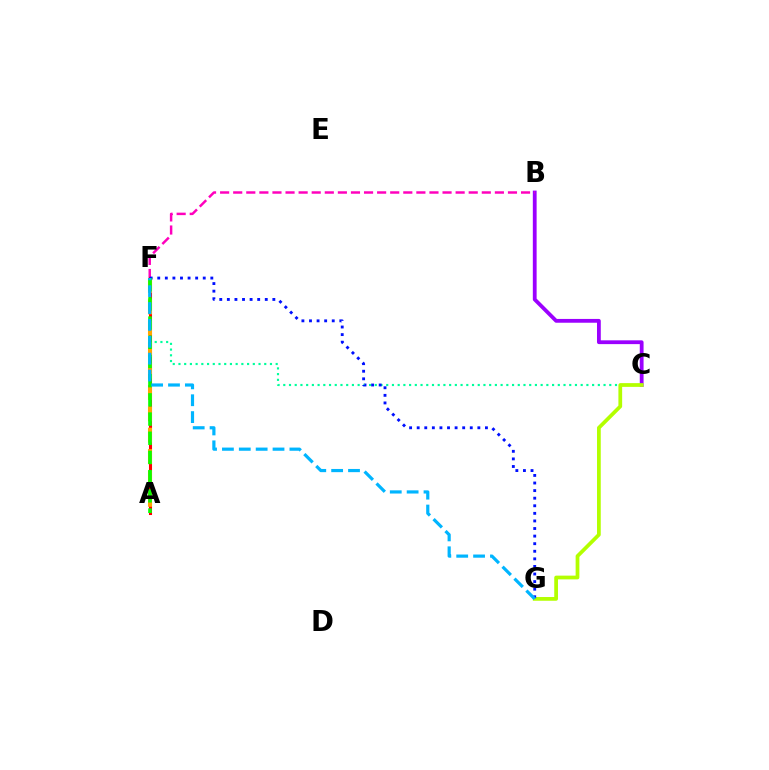{('B', 'C'): [{'color': '#9b00ff', 'line_style': 'solid', 'thickness': 2.73}], ('B', 'F'): [{'color': '#ff00bd', 'line_style': 'dashed', 'thickness': 1.78}], ('C', 'F'): [{'color': '#00ff9d', 'line_style': 'dotted', 'thickness': 1.55}], ('A', 'F'): [{'color': '#ff0000', 'line_style': 'solid', 'thickness': 2.2}, {'color': '#ffa500', 'line_style': 'dashed', 'thickness': 2.91}, {'color': '#08ff00', 'line_style': 'dashed', 'thickness': 2.61}], ('C', 'G'): [{'color': '#b3ff00', 'line_style': 'solid', 'thickness': 2.69}], ('F', 'G'): [{'color': '#0010ff', 'line_style': 'dotted', 'thickness': 2.06}, {'color': '#00b5ff', 'line_style': 'dashed', 'thickness': 2.29}]}